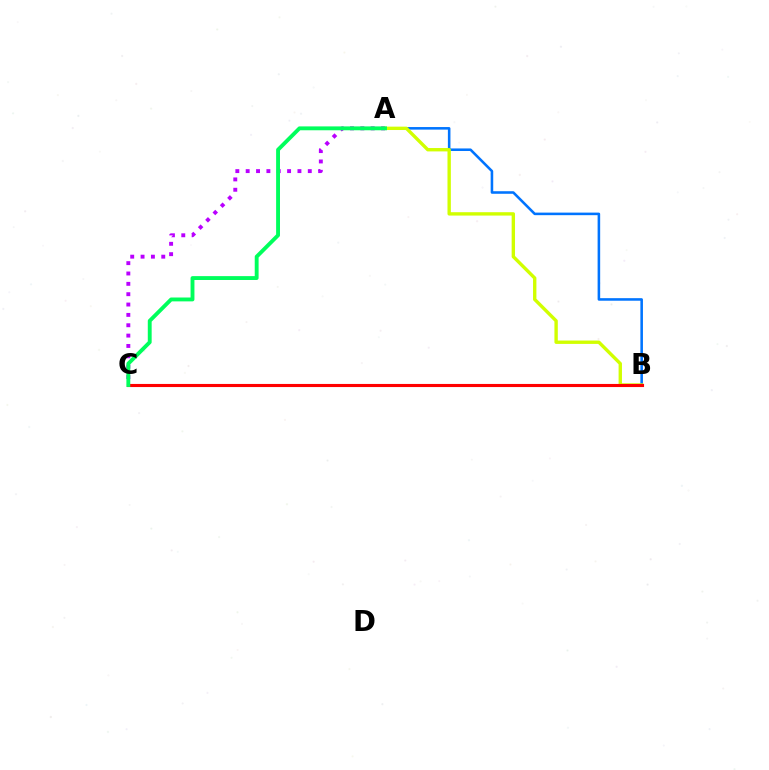{('A', 'C'): [{'color': '#b900ff', 'line_style': 'dotted', 'thickness': 2.81}, {'color': '#00ff5c', 'line_style': 'solid', 'thickness': 2.79}], ('A', 'B'): [{'color': '#0074ff', 'line_style': 'solid', 'thickness': 1.85}, {'color': '#d1ff00', 'line_style': 'solid', 'thickness': 2.43}], ('B', 'C'): [{'color': '#ff0000', 'line_style': 'solid', 'thickness': 2.24}]}